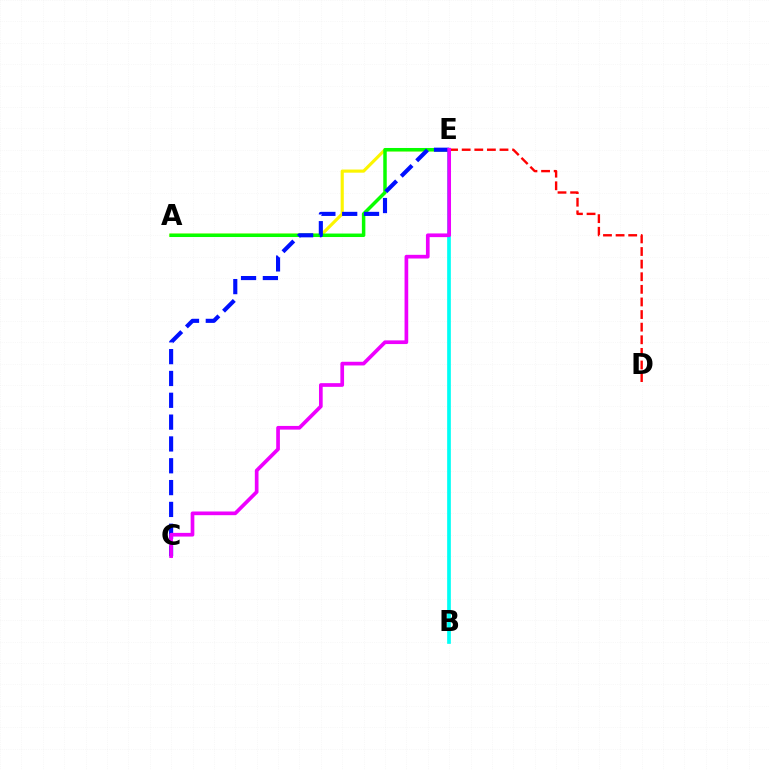{('A', 'E'): [{'color': '#fcf500', 'line_style': 'solid', 'thickness': 2.26}, {'color': '#08ff00', 'line_style': 'solid', 'thickness': 2.51}], ('D', 'E'): [{'color': '#ff0000', 'line_style': 'dashed', 'thickness': 1.71}], ('B', 'E'): [{'color': '#00fff6', 'line_style': 'solid', 'thickness': 2.66}], ('C', 'E'): [{'color': '#0010ff', 'line_style': 'dashed', 'thickness': 2.97}, {'color': '#ee00ff', 'line_style': 'solid', 'thickness': 2.66}]}